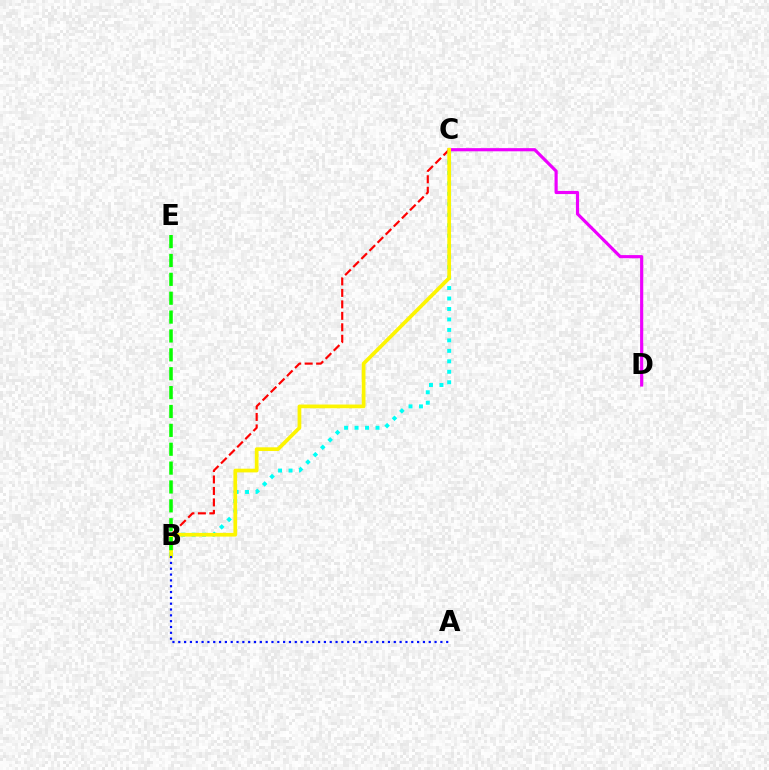{('B', 'C'): [{'color': '#00fff6', 'line_style': 'dotted', 'thickness': 2.84}, {'color': '#ff0000', 'line_style': 'dashed', 'thickness': 1.56}, {'color': '#fcf500', 'line_style': 'solid', 'thickness': 2.67}], ('C', 'D'): [{'color': '#ee00ff', 'line_style': 'solid', 'thickness': 2.28}], ('B', 'E'): [{'color': '#08ff00', 'line_style': 'dashed', 'thickness': 2.56}], ('A', 'B'): [{'color': '#0010ff', 'line_style': 'dotted', 'thickness': 1.58}]}